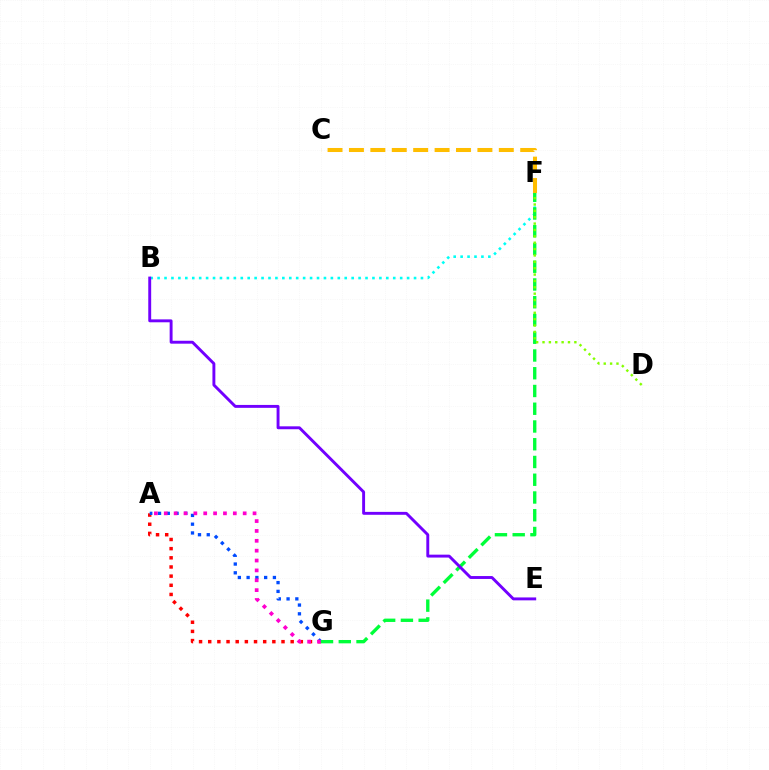{('A', 'G'): [{'color': '#ff0000', 'line_style': 'dotted', 'thickness': 2.49}, {'color': '#004bff', 'line_style': 'dotted', 'thickness': 2.38}, {'color': '#ff00cf', 'line_style': 'dotted', 'thickness': 2.68}], ('B', 'F'): [{'color': '#00fff6', 'line_style': 'dotted', 'thickness': 1.88}], ('F', 'G'): [{'color': '#00ff39', 'line_style': 'dashed', 'thickness': 2.41}], ('D', 'F'): [{'color': '#84ff00', 'line_style': 'dotted', 'thickness': 1.73}], ('B', 'E'): [{'color': '#7200ff', 'line_style': 'solid', 'thickness': 2.1}], ('C', 'F'): [{'color': '#ffbd00', 'line_style': 'dashed', 'thickness': 2.91}]}